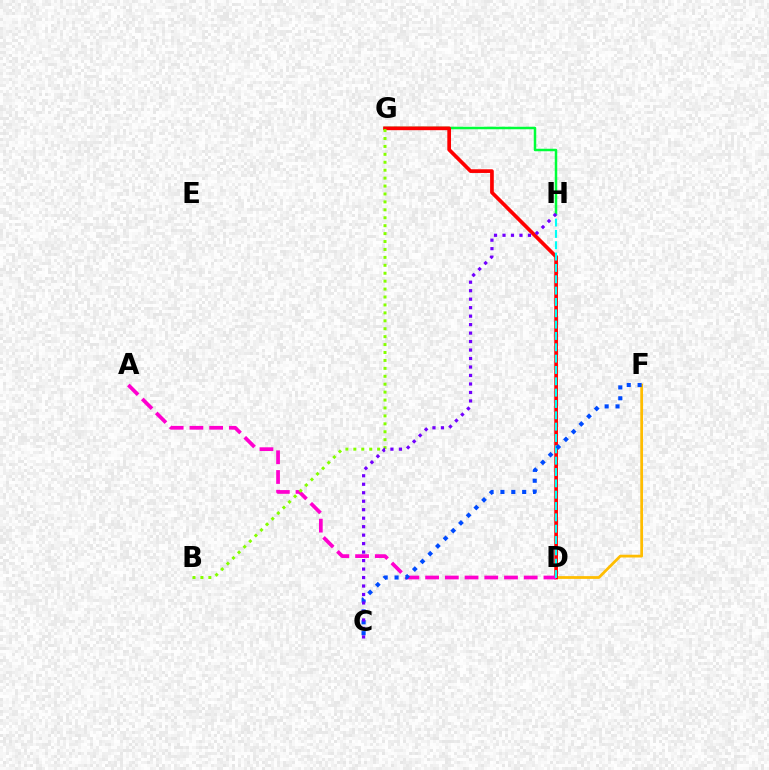{('G', 'H'): [{'color': '#00ff39', 'line_style': 'solid', 'thickness': 1.8}], ('D', 'F'): [{'color': '#ffbd00', 'line_style': 'solid', 'thickness': 1.99}], ('D', 'G'): [{'color': '#ff0000', 'line_style': 'solid', 'thickness': 2.66}], ('A', 'D'): [{'color': '#ff00cf', 'line_style': 'dashed', 'thickness': 2.68}], ('D', 'H'): [{'color': '#00fff6', 'line_style': 'dashed', 'thickness': 1.54}], ('C', 'F'): [{'color': '#004bff', 'line_style': 'dotted', 'thickness': 2.95}], ('B', 'G'): [{'color': '#84ff00', 'line_style': 'dotted', 'thickness': 2.15}], ('C', 'H'): [{'color': '#7200ff', 'line_style': 'dotted', 'thickness': 2.3}]}